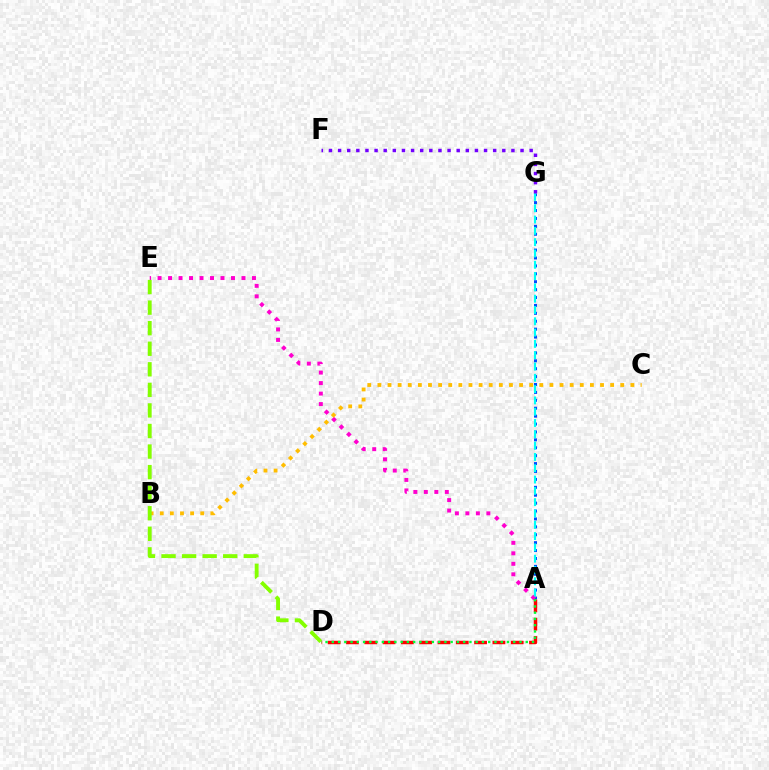{('A', 'G'): [{'color': '#004bff', 'line_style': 'dotted', 'thickness': 2.15}, {'color': '#00fff6', 'line_style': 'dashed', 'thickness': 1.54}], ('A', 'E'): [{'color': '#ff00cf', 'line_style': 'dotted', 'thickness': 2.85}], ('B', 'C'): [{'color': '#ffbd00', 'line_style': 'dotted', 'thickness': 2.75}], ('A', 'D'): [{'color': '#ff0000', 'line_style': 'dashed', 'thickness': 2.49}, {'color': '#00ff39', 'line_style': 'dotted', 'thickness': 1.7}], ('D', 'E'): [{'color': '#84ff00', 'line_style': 'dashed', 'thickness': 2.79}], ('F', 'G'): [{'color': '#7200ff', 'line_style': 'dotted', 'thickness': 2.48}]}